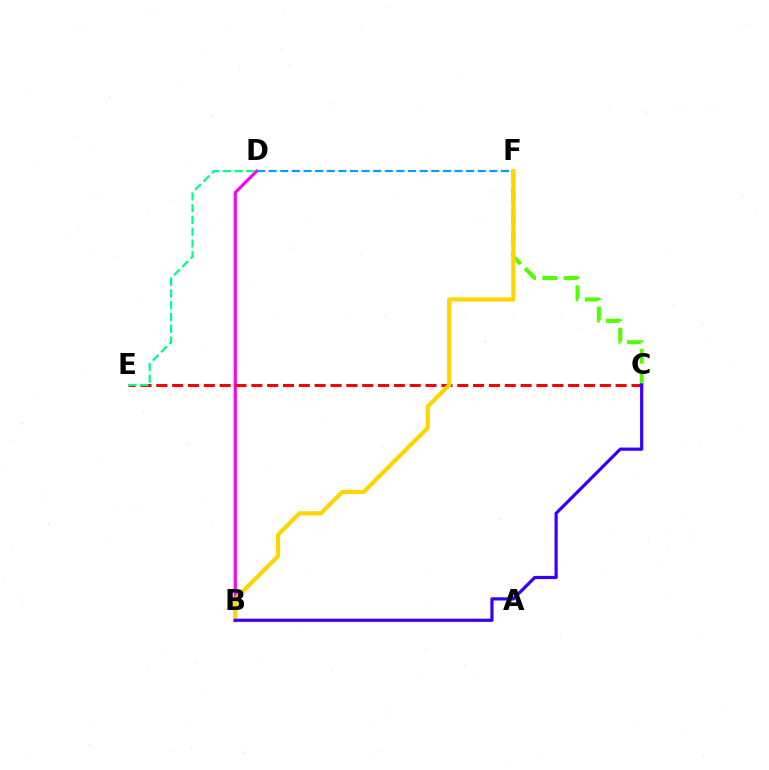{('C', 'F'): [{'color': '#4fff00', 'line_style': 'dashed', 'thickness': 2.89}], ('B', 'D'): [{'color': '#ff00ed', 'line_style': 'solid', 'thickness': 2.25}], ('C', 'E'): [{'color': '#ff0000', 'line_style': 'dashed', 'thickness': 2.15}], ('D', 'E'): [{'color': '#00ff86', 'line_style': 'dashed', 'thickness': 1.6}], ('D', 'F'): [{'color': '#009eff', 'line_style': 'dashed', 'thickness': 1.58}], ('B', 'F'): [{'color': '#ffd500', 'line_style': 'solid', 'thickness': 2.99}], ('B', 'C'): [{'color': '#3700ff', 'line_style': 'solid', 'thickness': 2.3}]}